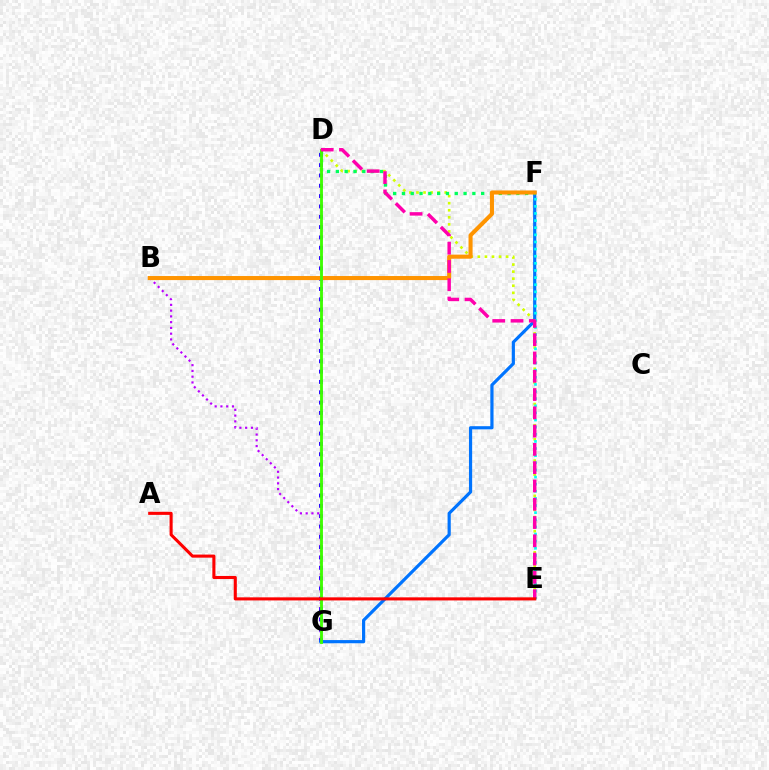{('D', 'G'): [{'color': '#2500ff', 'line_style': 'dotted', 'thickness': 2.81}, {'color': '#3dff00', 'line_style': 'solid', 'thickness': 2.05}], ('B', 'G'): [{'color': '#b900ff', 'line_style': 'dotted', 'thickness': 1.57}], ('D', 'E'): [{'color': '#d1ff00', 'line_style': 'dotted', 'thickness': 1.92}, {'color': '#ff00ac', 'line_style': 'dashed', 'thickness': 2.48}], ('F', 'G'): [{'color': '#0074ff', 'line_style': 'solid', 'thickness': 2.29}], ('D', 'F'): [{'color': '#00ff5c', 'line_style': 'dotted', 'thickness': 2.39}], ('B', 'F'): [{'color': '#ff9400', 'line_style': 'solid', 'thickness': 2.93}], ('E', 'F'): [{'color': '#00fff6', 'line_style': 'dotted', 'thickness': 1.94}], ('A', 'E'): [{'color': '#ff0000', 'line_style': 'solid', 'thickness': 2.22}]}